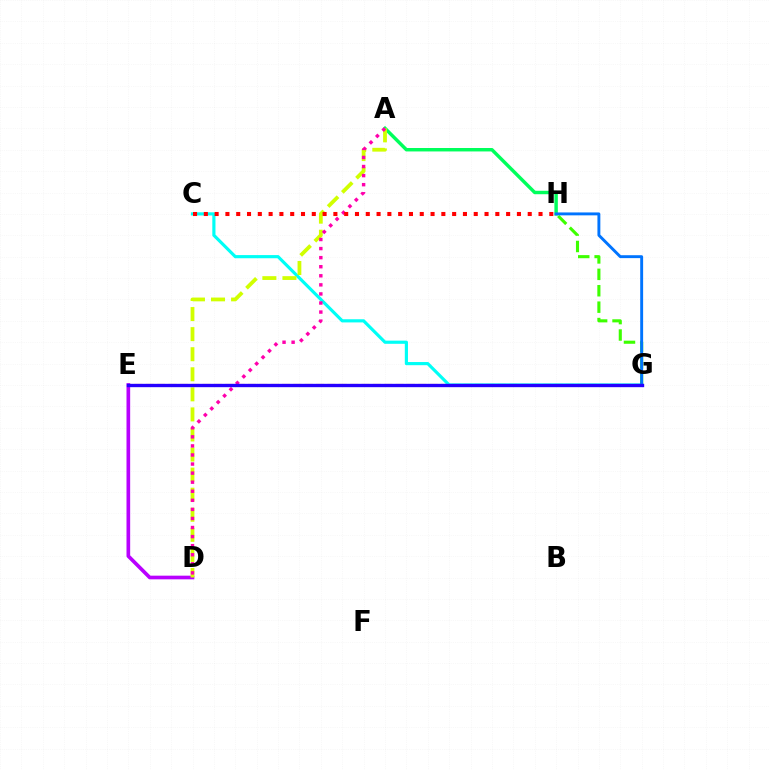{('E', 'G'): [{'color': '#ff9400', 'line_style': 'dashed', 'thickness': 1.54}, {'color': '#2500ff', 'line_style': 'solid', 'thickness': 2.41}], ('C', 'G'): [{'color': '#00fff6', 'line_style': 'solid', 'thickness': 2.28}], ('G', 'H'): [{'color': '#3dff00', 'line_style': 'dashed', 'thickness': 2.23}, {'color': '#0074ff', 'line_style': 'solid', 'thickness': 2.09}], ('A', 'H'): [{'color': '#00ff5c', 'line_style': 'solid', 'thickness': 2.48}], ('D', 'E'): [{'color': '#b900ff', 'line_style': 'solid', 'thickness': 2.64}], ('A', 'D'): [{'color': '#d1ff00', 'line_style': 'dashed', 'thickness': 2.73}, {'color': '#ff00ac', 'line_style': 'dotted', 'thickness': 2.46}], ('C', 'H'): [{'color': '#ff0000', 'line_style': 'dotted', 'thickness': 2.93}]}